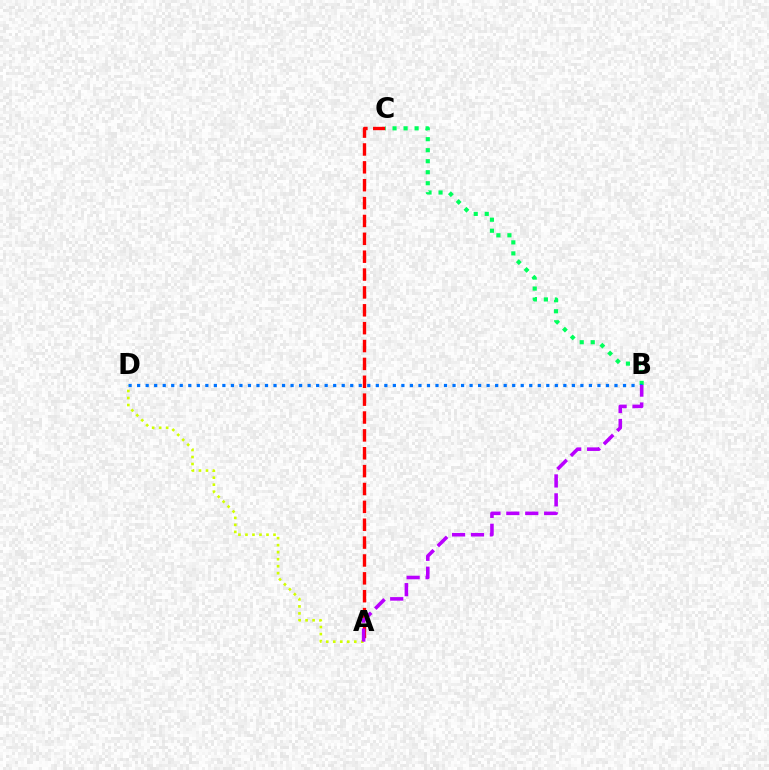{('A', 'C'): [{'color': '#ff0000', 'line_style': 'dashed', 'thickness': 2.43}], ('B', 'C'): [{'color': '#00ff5c', 'line_style': 'dotted', 'thickness': 2.99}], ('A', 'D'): [{'color': '#d1ff00', 'line_style': 'dotted', 'thickness': 1.9}], ('B', 'D'): [{'color': '#0074ff', 'line_style': 'dotted', 'thickness': 2.32}], ('A', 'B'): [{'color': '#b900ff', 'line_style': 'dashed', 'thickness': 2.57}]}